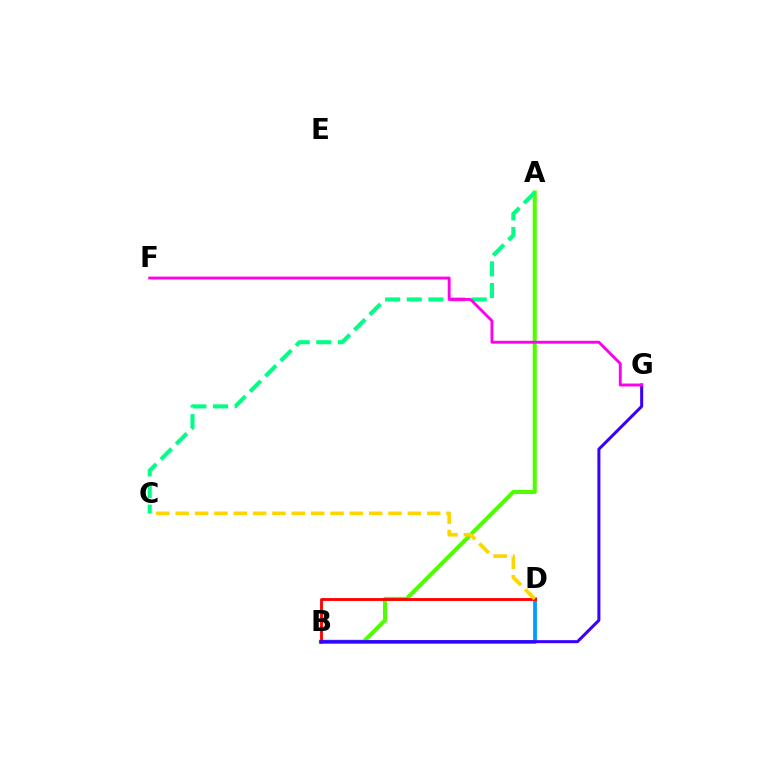{('A', 'B'): [{'color': '#4fff00', 'line_style': 'solid', 'thickness': 2.94}], ('B', 'D'): [{'color': '#009eff', 'line_style': 'solid', 'thickness': 2.73}, {'color': '#ff0000', 'line_style': 'solid', 'thickness': 2.05}], ('C', 'D'): [{'color': '#ffd500', 'line_style': 'dashed', 'thickness': 2.63}], ('B', 'G'): [{'color': '#3700ff', 'line_style': 'solid', 'thickness': 2.17}], ('A', 'C'): [{'color': '#00ff86', 'line_style': 'dashed', 'thickness': 2.94}], ('F', 'G'): [{'color': '#ff00ed', 'line_style': 'solid', 'thickness': 2.09}]}